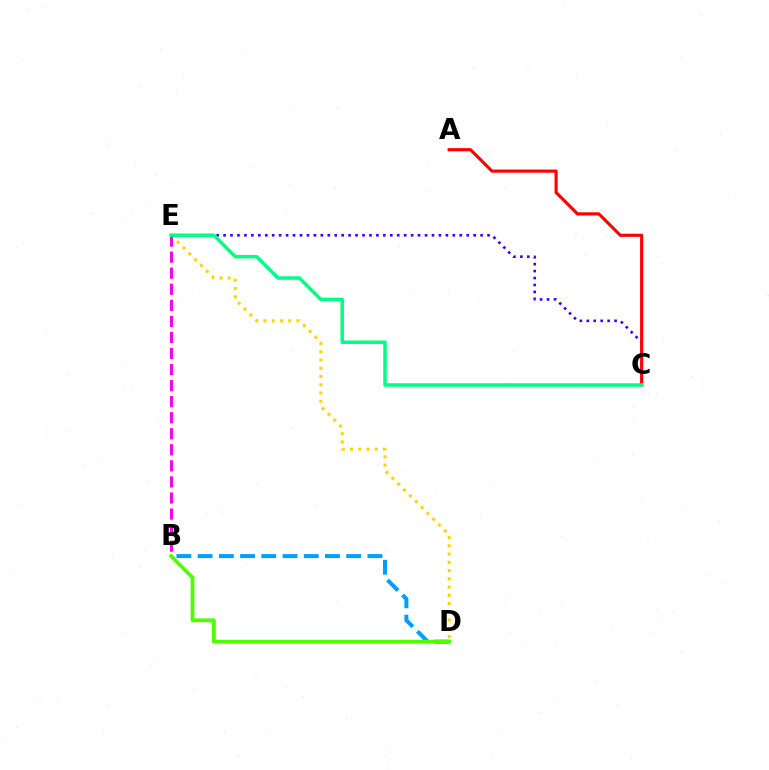{('B', 'D'): [{'color': '#009eff', 'line_style': 'dashed', 'thickness': 2.88}, {'color': '#4fff00', 'line_style': 'solid', 'thickness': 2.73}], ('D', 'E'): [{'color': '#ffd500', 'line_style': 'dotted', 'thickness': 2.24}], ('C', 'E'): [{'color': '#3700ff', 'line_style': 'dotted', 'thickness': 1.89}, {'color': '#00ff86', 'line_style': 'solid', 'thickness': 2.54}], ('A', 'C'): [{'color': '#ff0000', 'line_style': 'solid', 'thickness': 2.27}], ('B', 'E'): [{'color': '#ff00ed', 'line_style': 'dashed', 'thickness': 2.18}]}